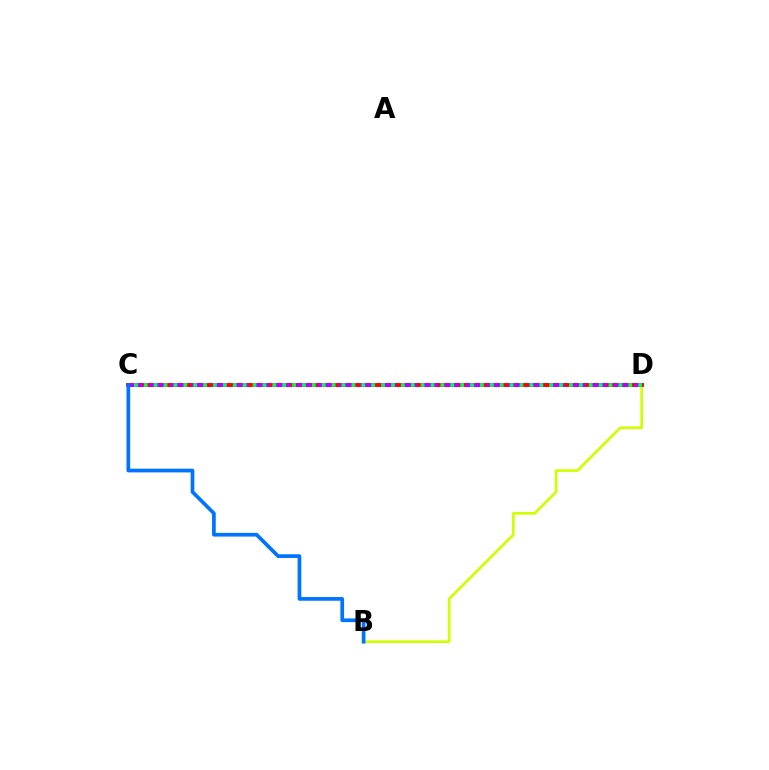{('B', 'D'): [{'color': '#d1ff00', 'line_style': 'solid', 'thickness': 1.93}], ('C', 'D'): [{'color': '#ff0000', 'line_style': 'solid', 'thickness': 2.82}, {'color': '#b900ff', 'line_style': 'dashed', 'thickness': 2.87}, {'color': '#00ff5c', 'line_style': 'dotted', 'thickness': 2.69}], ('B', 'C'): [{'color': '#0074ff', 'line_style': 'solid', 'thickness': 2.67}]}